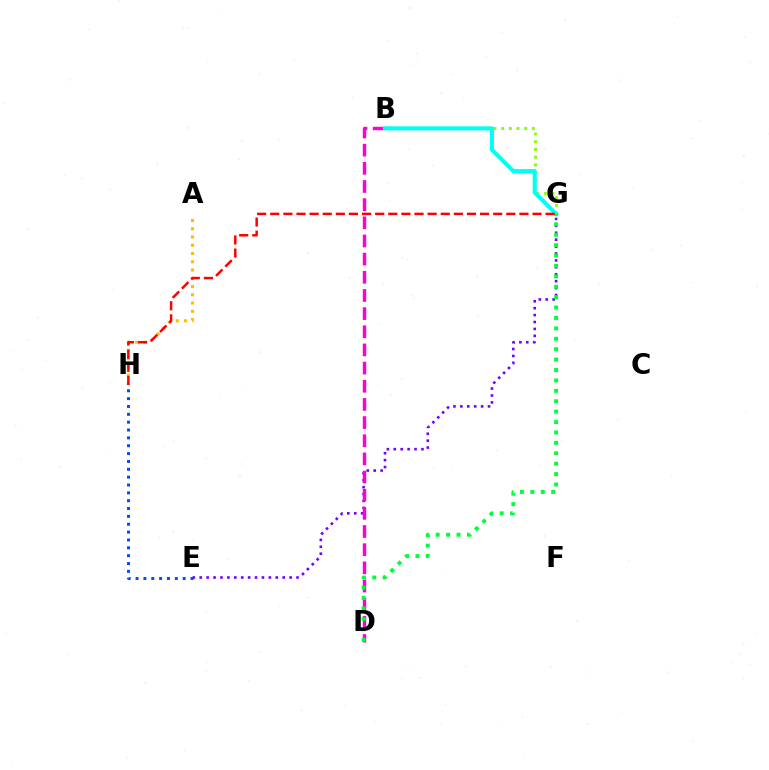{('B', 'G'): [{'color': '#84ff00', 'line_style': 'dotted', 'thickness': 2.09}, {'color': '#00fff6', 'line_style': 'solid', 'thickness': 2.92}], ('E', 'G'): [{'color': '#7200ff', 'line_style': 'dotted', 'thickness': 1.88}], ('B', 'D'): [{'color': '#ff00cf', 'line_style': 'dashed', 'thickness': 2.47}], ('D', 'G'): [{'color': '#00ff39', 'line_style': 'dotted', 'thickness': 2.83}], ('A', 'H'): [{'color': '#ffbd00', 'line_style': 'dotted', 'thickness': 2.24}], ('G', 'H'): [{'color': '#ff0000', 'line_style': 'dashed', 'thickness': 1.78}], ('E', 'H'): [{'color': '#004bff', 'line_style': 'dotted', 'thickness': 2.13}]}